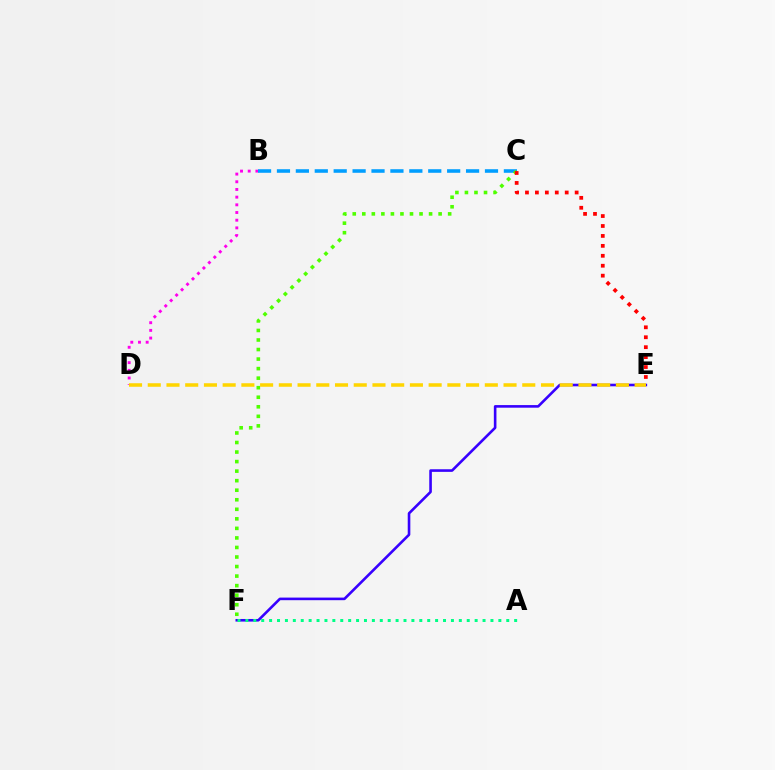{('B', 'D'): [{'color': '#ff00ed', 'line_style': 'dotted', 'thickness': 2.09}], ('E', 'F'): [{'color': '#3700ff', 'line_style': 'solid', 'thickness': 1.88}], ('B', 'C'): [{'color': '#009eff', 'line_style': 'dashed', 'thickness': 2.57}], ('C', 'F'): [{'color': '#4fff00', 'line_style': 'dotted', 'thickness': 2.59}], ('A', 'F'): [{'color': '#00ff86', 'line_style': 'dotted', 'thickness': 2.15}], ('D', 'E'): [{'color': '#ffd500', 'line_style': 'dashed', 'thickness': 2.54}], ('C', 'E'): [{'color': '#ff0000', 'line_style': 'dotted', 'thickness': 2.7}]}